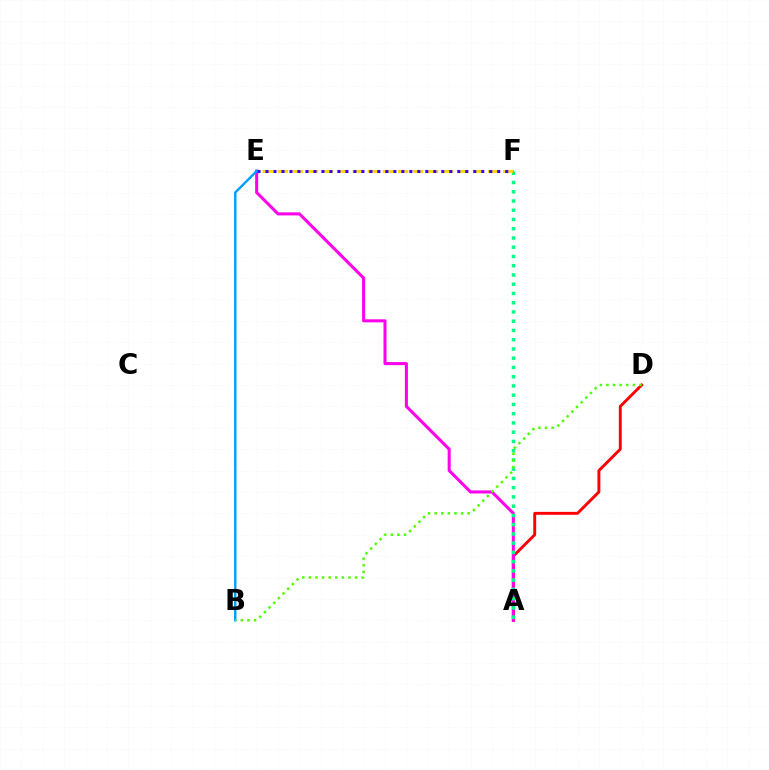{('A', 'D'): [{'color': '#ff0000', 'line_style': 'solid', 'thickness': 2.1}], ('A', 'E'): [{'color': '#ff00ed', 'line_style': 'solid', 'thickness': 2.19}], ('A', 'F'): [{'color': '#00ff86', 'line_style': 'dotted', 'thickness': 2.51}], ('B', 'E'): [{'color': '#009eff', 'line_style': 'solid', 'thickness': 1.74}], ('E', 'F'): [{'color': '#ffd500', 'line_style': 'dashed', 'thickness': 2.04}, {'color': '#3700ff', 'line_style': 'dotted', 'thickness': 2.17}], ('B', 'D'): [{'color': '#4fff00', 'line_style': 'dotted', 'thickness': 1.79}]}